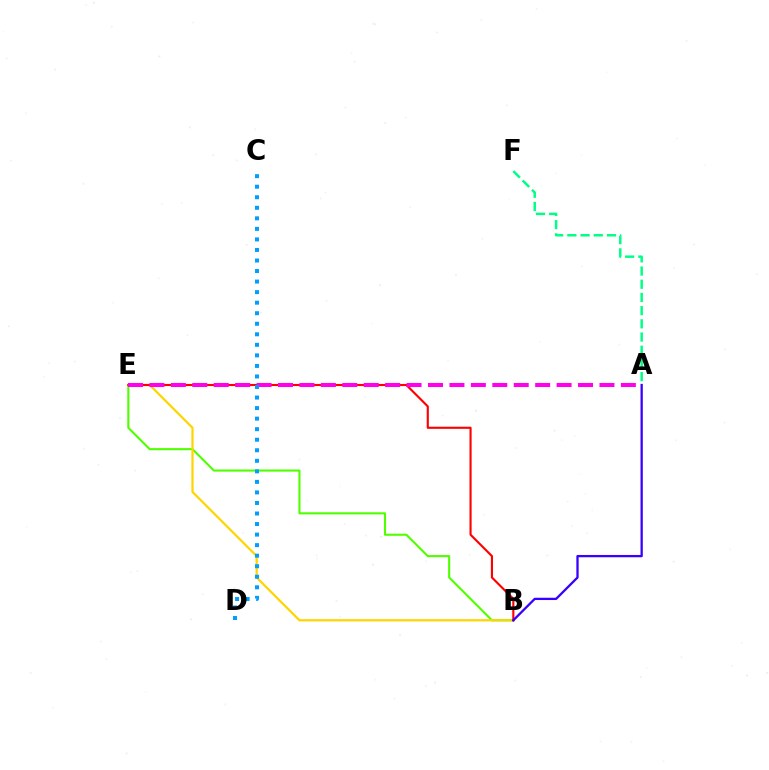{('B', 'E'): [{'color': '#4fff00', 'line_style': 'solid', 'thickness': 1.51}, {'color': '#ffd500', 'line_style': 'solid', 'thickness': 1.6}, {'color': '#ff0000', 'line_style': 'solid', 'thickness': 1.53}], ('A', 'B'): [{'color': '#3700ff', 'line_style': 'solid', 'thickness': 1.65}], ('A', 'E'): [{'color': '#ff00ed', 'line_style': 'dashed', 'thickness': 2.91}], ('A', 'F'): [{'color': '#00ff86', 'line_style': 'dashed', 'thickness': 1.79}], ('C', 'D'): [{'color': '#009eff', 'line_style': 'dotted', 'thickness': 2.86}]}